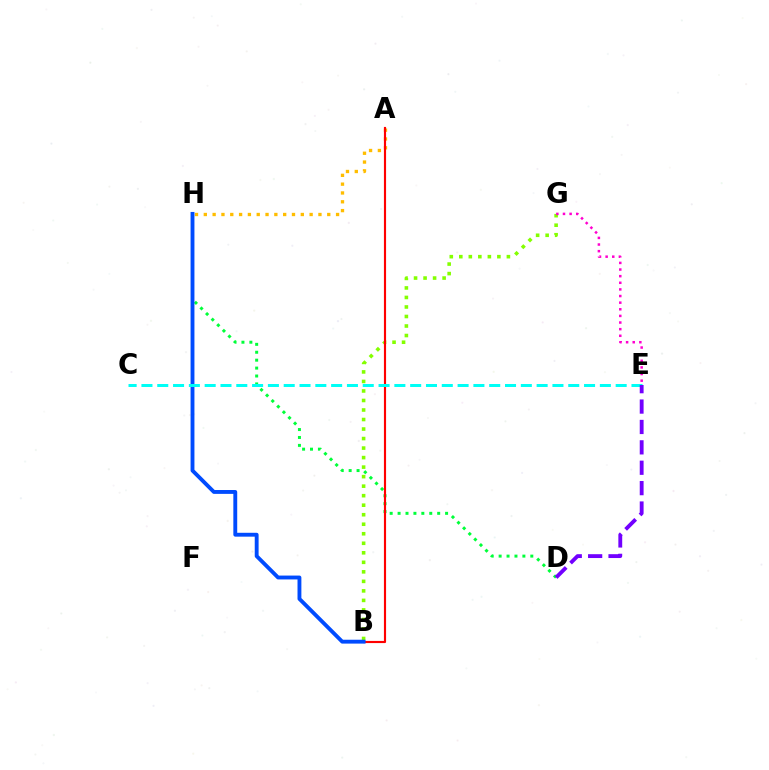{('B', 'G'): [{'color': '#84ff00', 'line_style': 'dotted', 'thickness': 2.59}], ('D', 'H'): [{'color': '#00ff39', 'line_style': 'dotted', 'thickness': 2.15}], ('A', 'H'): [{'color': '#ffbd00', 'line_style': 'dotted', 'thickness': 2.4}], ('A', 'B'): [{'color': '#ff0000', 'line_style': 'solid', 'thickness': 1.54}], ('B', 'H'): [{'color': '#004bff', 'line_style': 'solid', 'thickness': 2.78}], ('C', 'E'): [{'color': '#00fff6', 'line_style': 'dashed', 'thickness': 2.15}], ('D', 'E'): [{'color': '#7200ff', 'line_style': 'dashed', 'thickness': 2.77}], ('E', 'G'): [{'color': '#ff00cf', 'line_style': 'dotted', 'thickness': 1.8}]}